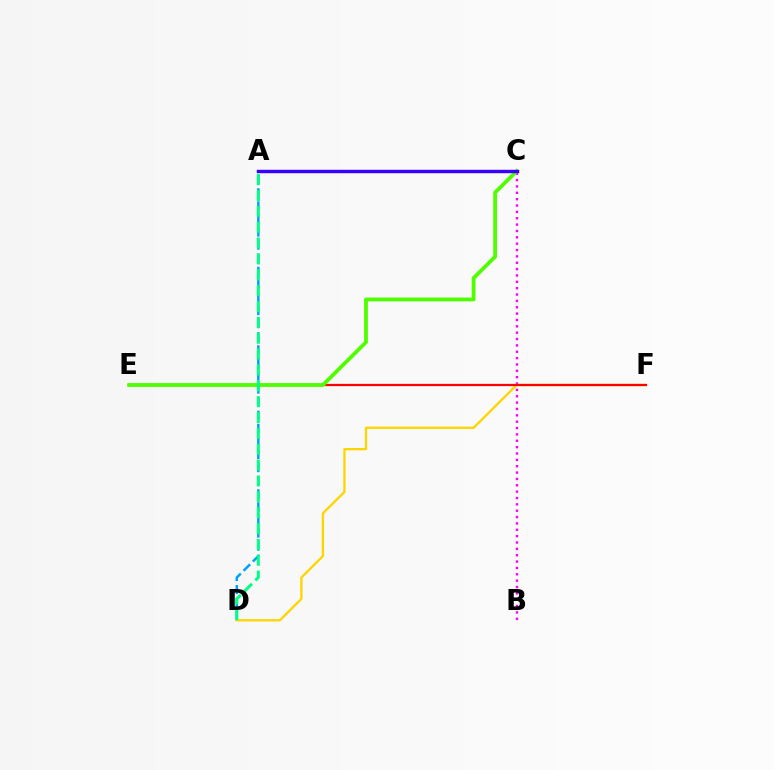{('B', 'C'): [{'color': '#ff00ed', 'line_style': 'dotted', 'thickness': 1.73}], ('A', 'D'): [{'color': '#009eff', 'line_style': 'dashed', 'thickness': 1.78}, {'color': '#00ff86', 'line_style': 'dashed', 'thickness': 2.15}], ('D', 'F'): [{'color': '#ffd500', 'line_style': 'solid', 'thickness': 1.67}], ('E', 'F'): [{'color': '#ff0000', 'line_style': 'solid', 'thickness': 1.61}], ('C', 'E'): [{'color': '#4fff00', 'line_style': 'solid', 'thickness': 2.74}], ('A', 'C'): [{'color': '#3700ff', 'line_style': 'solid', 'thickness': 2.46}]}